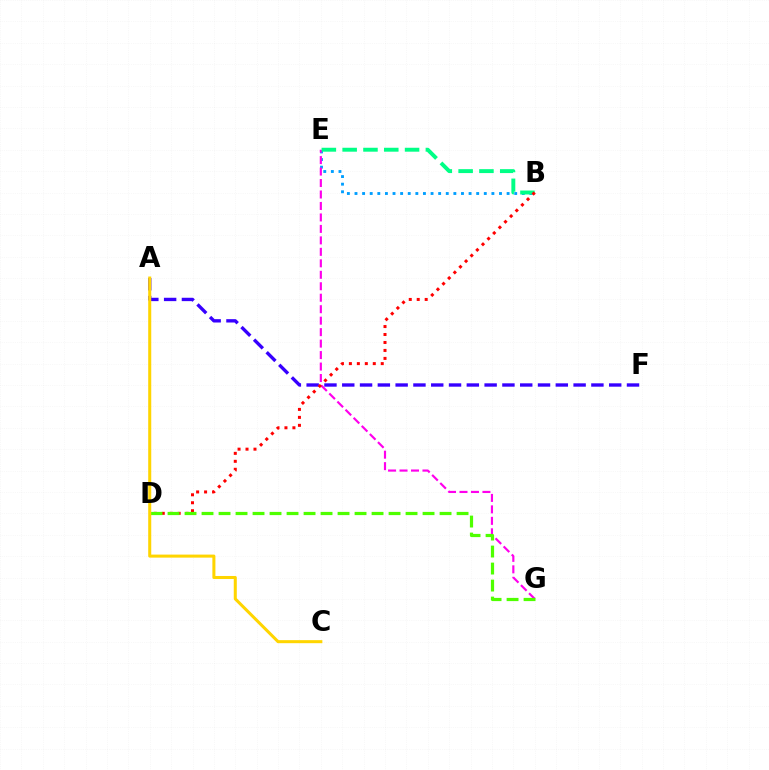{('A', 'F'): [{'color': '#3700ff', 'line_style': 'dashed', 'thickness': 2.42}], ('B', 'E'): [{'color': '#009eff', 'line_style': 'dotted', 'thickness': 2.07}, {'color': '#00ff86', 'line_style': 'dashed', 'thickness': 2.83}], ('E', 'G'): [{'color': '#ff00ed', 'line_style': 'dashed', 'thickness': 1.56}], ('B', 'D'): [{'color': '#ff0000', 'line_style': 'dotted', 'thickness': 2.16}], ('D', 'G'): [{'color': '#4fff00', 'line_style': 'dashed', 'thickness': 2.31}], ('A', 'C'): [{'color': '#ffd500', 'line_style': 'solid', 'thickness': 2.19}]}